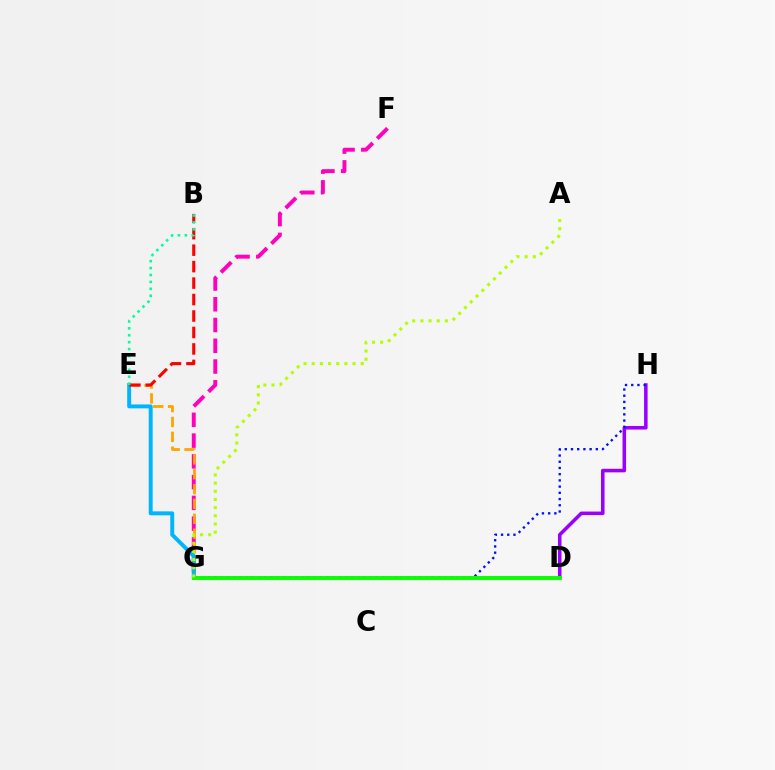{('F', 'G'): [{'color': '#ff00bd', 'line_style': 'dashed', 'thickness': 2.82}], ('E', 'G'): [{'color': '#ffa500', 'line_style': 'dashed', 'thickness': 2.02}, {'color': '#00b5ff', 'line_style': 'solid', 'thickness': 2.83}], ('D', 'H'): [{'color': '#9b00ff', 'line_style': 'solid', 'thickness': 2.55}], ('B', 'E'): [{'color': '#ff0000', 'line_style': 'dashed', 'thickness': 2.24}, {'color': '#00ff9d', 'line_style': 'dotted', 'thickness': 1.88}], ('G', 'H'): [{'color': '#0010ff', 'line_style': 'dotted', 'thickness': 1.69}], ('D', 'G'): [{'color': '#08ff00', 'line_style': 'solid', 'thickness': 2.82}], ('A', 'G'): [{'color': '#b3ff00', 'line_style': 'dotted', 'thickness': 2.22}]}